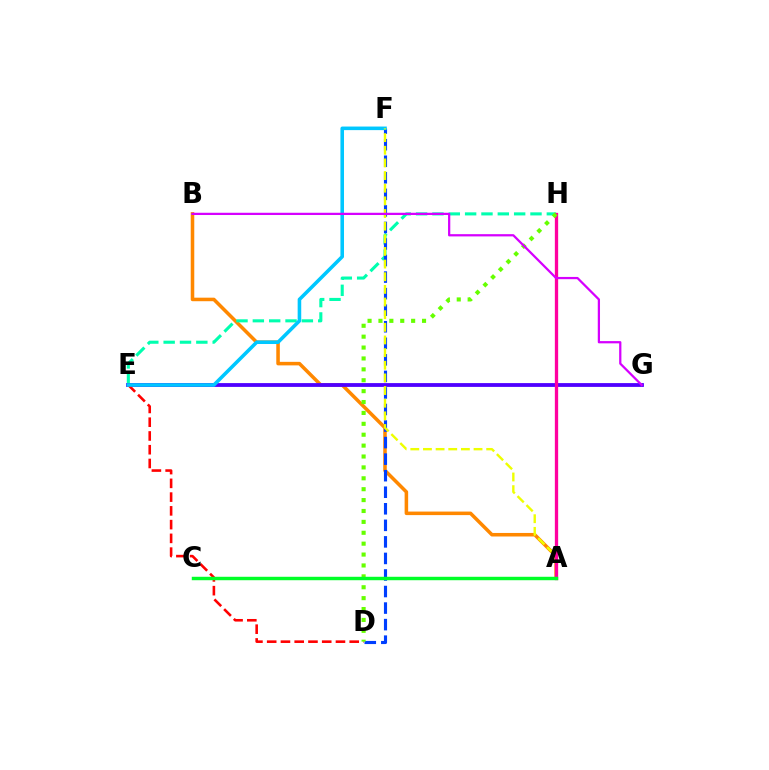{('A', 'B'): [{'color': '#ff8800', 'line_style': 'solid', 'thickness': 2.55}], ('E', 'H'): [{'color': '#00ffaf', 'line_style': 'dashed', 'thickness': 2.22}], ('E', 'G'): [{'color': '#4f00ff', 'line_style': 'solid', 'thickness': 2.74}], ('D', 'E'): [{'color': '#ff0000', 'line_style': 'dashed', 'thickness': 1.87}], ('D', 'F'): [{'color': '#003fff', 'line_style': 'dashed', 'thickness': 2.25}], ('E', 'F'): [{'color': '#00c7ff', 'line_style': 'solid', 'thickness': 2.57}], ('A', 'F'): [{'color': '#eeff00', 'line_style': 'dashed', 'thickness': 1.72}], ('A', 'H'): [{'color': '#ff00a0', 'line_style': 'solid', 'thickness': 2.38}], ('D', 'H'): [{'color': '#66ff00', 'line_style': 'dotted', 'thickness': 2.96}], ('A', 'C'): [{'color': '#00ff27', 'line_style': 'solid', 'thickness': 2.48}], ('B', 'G'): [{'color': '#d600ff', 'line_style': 'solid', 'thickness': 1.62}]}